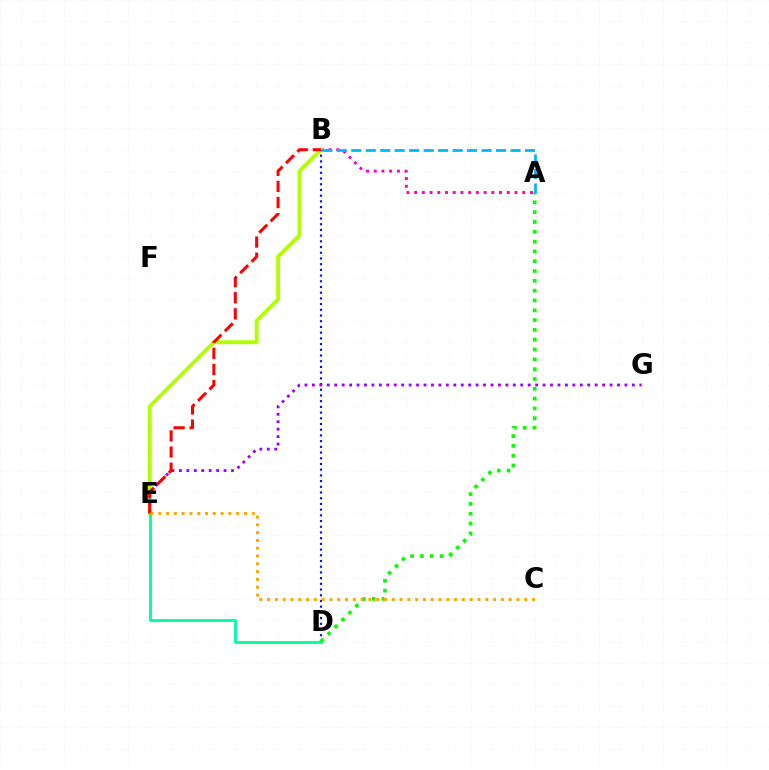{('A', 'B'): [{'color': '#ff00bd', 'line_style': 'dotted', 'thickness': 2.1}, {'color': '#00b5ff', 'line_style': 'dashed', 'thickness': 1.97}], ('B', 'E'): [{'color': '#b3ff00', 'line_style': 'solid', 'thickness': 2.79}, {'color': '#ff0000', 'line_style': 'dashed', 'thickness': 2.19}], ('B', 'D'): [{'color': '#0010ff', 'line_style': 'dotted', 'thickness': 1.55}], ('E', 'G'): [{'color': '#9b00ff', 'line_style': 'dotted', 'thickness': 2.02}], ('D', 'E'): [{'color': '#00ff9d', 'line_style': 'solid', 'thickness': 2.04}], ('A', 'D'): [{'color': '#08ff00', 'line_style': 'dotted', 'thickness': 2.67}], ('C', 'E'): [{'color': '#ffa500', 'line_style': 'dotted', 'thickness': 2.12}]}